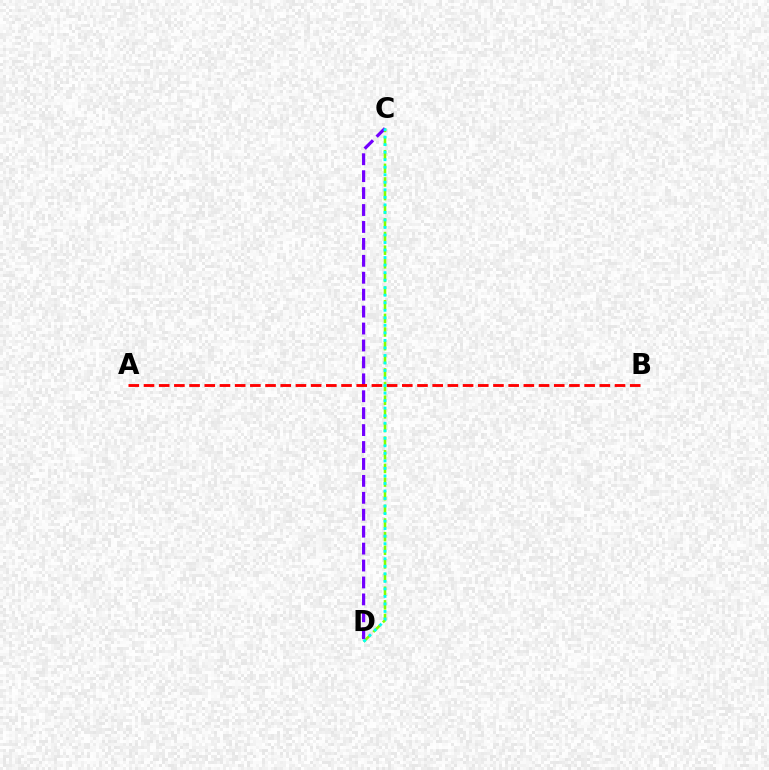{('C', 'D'): [{'color': '#84ff00', 'line_style': 'dashed', 'thickness': 1.85}, {'color': '#7200ff', 'line_style': 'dashed', 'thickness': 2.3}, {'color': '#00fff6', 'line_style': 'dotted', 'thickness': 2.05}], ('A', 'B'): [{'color': '#ff0000', 'line_style': 'dashed', 'thickness': 2.06}]}